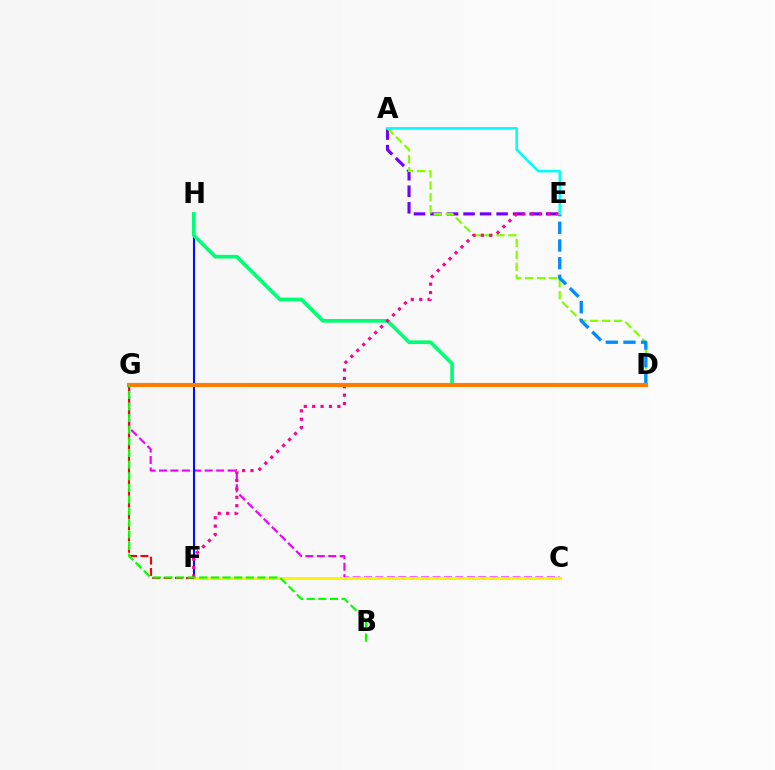{('A', 'E'): [{'color': '#7200ff', 'line_style': 'dashed', 'thickness': 2.25}, {'color': '#00fff6', 'line_style': 'solid', 'thickness': 1.82}], ('A', 'D'): [{'color': '#84ff00', 'line_style': 'dashed', 'thickness': 1.62}], ('D', 'E'): [{'color': '#008cff', 'line_style': 'dashed', 'thickness': 2.4}], ('C', 'G'): [{'color': '#ee00ff', 'line_style': 'dashed', 'thickness': 1.55}], ('F', 'H'): [{'color': '#0010ff', 'line_style': 'solid', 'thickness': 1.51}], ('D', 'H'): [{'color': '#00ff74', 'line_style': 'solid', 'thickness': 2.63}], ('C', 'F'): [{'color': '#fcf500', 'line_style': 'solid', 'thickness': 2.1}], ('F', 'G'): [{'color': '#ff0000', 'line_style': 'dashed', 'thickness': 1.53}], ('E', 'F'): [{'color': '#ff0094', 'line_style': 'dotted', 'thickness': 2.28}], ('D', 'G'): [{'color': '#ff7c00', 'line_style': 'solid', 'thickness': 2.96}], ('B', 'G'): [{'color': '#08ff00', 'line_style': 'dashed', 'thickness': 1.58}]}